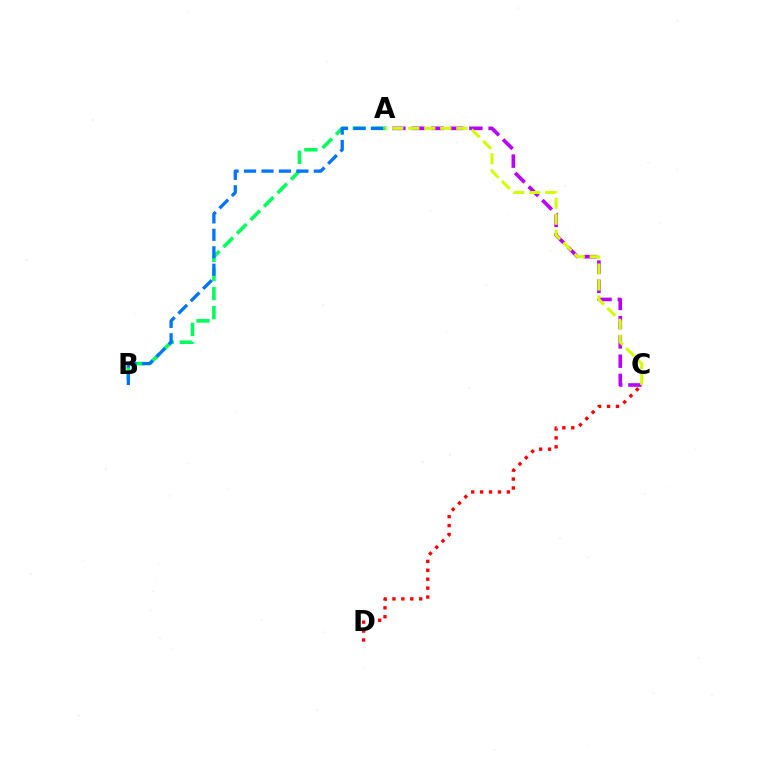{('A', 'C'): [{'color': '#b900ff', 'line_style': 'dashed', 'thickness': 2.61}, {'color': '#d1ff00', 'line_style': 'dashed', 'thickness': 2.18}], ('A', 'B'): [{'color': '#00ff5c', 'line_style': 'dashed', 'thickness': 2.59}, {'color': '#0074ff', 'line_style': 'dashed', 'thickness': 2.37}], ('C', 'D'): [{'color': '#ff0000', 'line_style': 'dotted', 'thickness': 2.42}]}